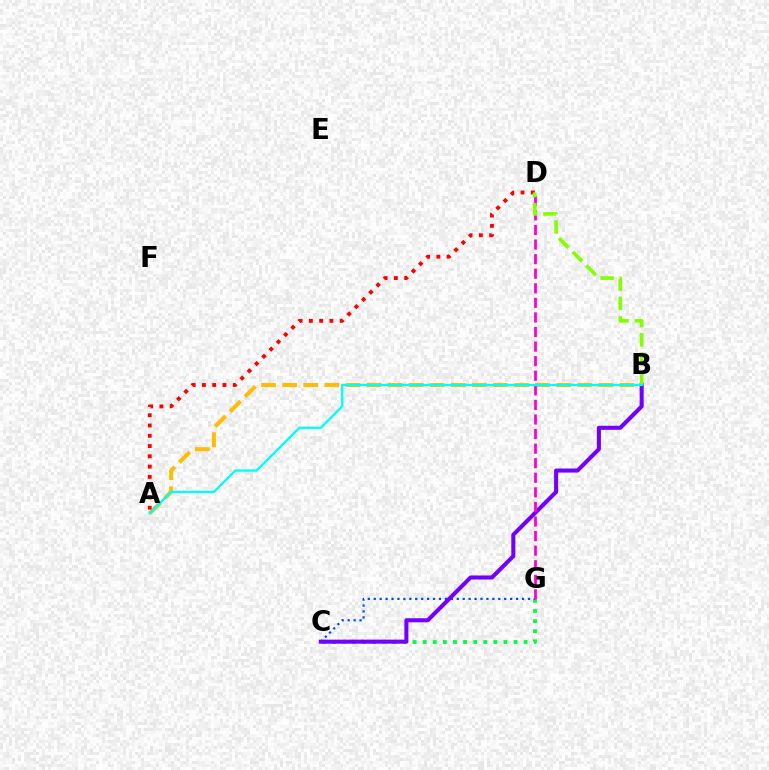{('C', 'G'): [{'color': '#00ff39', 'line_style': 'dotted', 'thickness': 2.74}, {'color': '#004bff', 'line_style': 'dotted', 'thickness': 1.61}], ('A', 'B'): [{'color': '#ffbd00', 'line_style': 'dashed', 'thickness': 2.86}, {'color': '#00fff6', 'line_style': 'solid', 'thickness': 1.67}], ('B', 'C'): [{'color': '#7200ff', 'line_style': 'solid', 'thickness': 2.92}], ('D', 'G'): [{'color': '#ff00cf', 'line_style': 'dashed', 'thickness': 1.98}], ('A', 'D'): [{'color': '#ff0000', 'line_style': 'dotted', 'thickness': 2.79}], ('B', 'D'): [{'color': '#84ff00', 'line_style': 'dashed', 'thickness': 2.62}]}